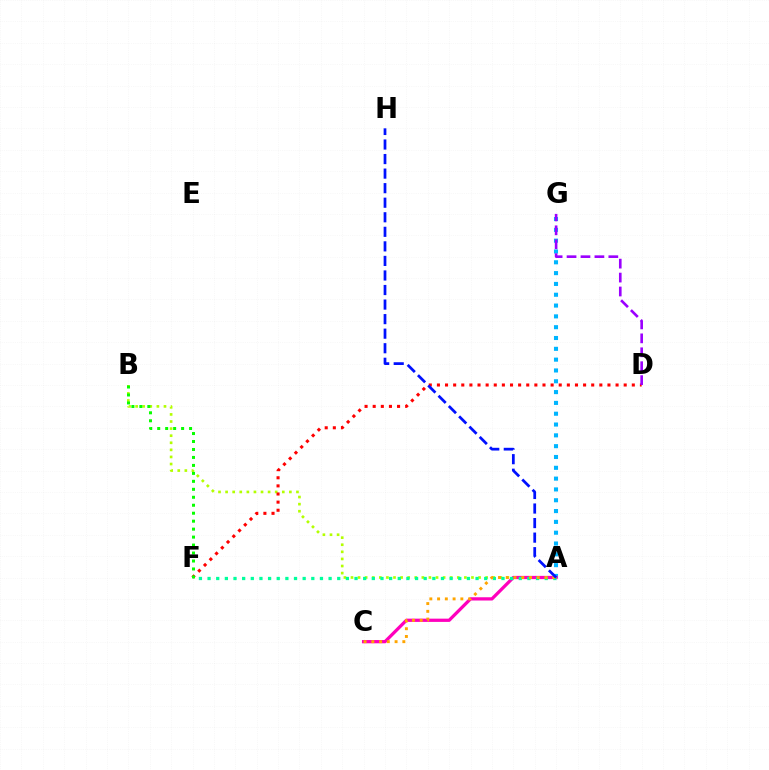{('A', 'G'): [{'color': '#00b5ff', 'line_style': 'dotted', 'thickness': 2.94}], ('A', 'B'): [{'color': '#b3ff00', 'line_style': 'dotted', 'thickness': 1.93}], ('A', 'C'): [{'color': '#ff00bd', 'line_style': 'solid', 'thickness': 2.34}, {'color': '#ffa500', 'line_style': 'dotted', 'thickness': 2.11}], ('A', 'F'): [{'color': '#00ff9d', 'line_style': 'dotted', 'thickness': 2.35}], ('D', 'F'): [{'color': '#ff0000', 'line_style': 'dotted', 'thickness': 2.21}], ('B', 'F'): [{'color': '#08ff00', 'line_style': 'dotted', 'thickness': 2.16}], ('D', 'G'): [{'color': '#9b00ff', 'line_style': 'dashed', 'thickness': 1.89}], ('A', 'H'): [{'color': '#0010ff', 'line_style': 'dashed', 'thickness': 1.98}]}